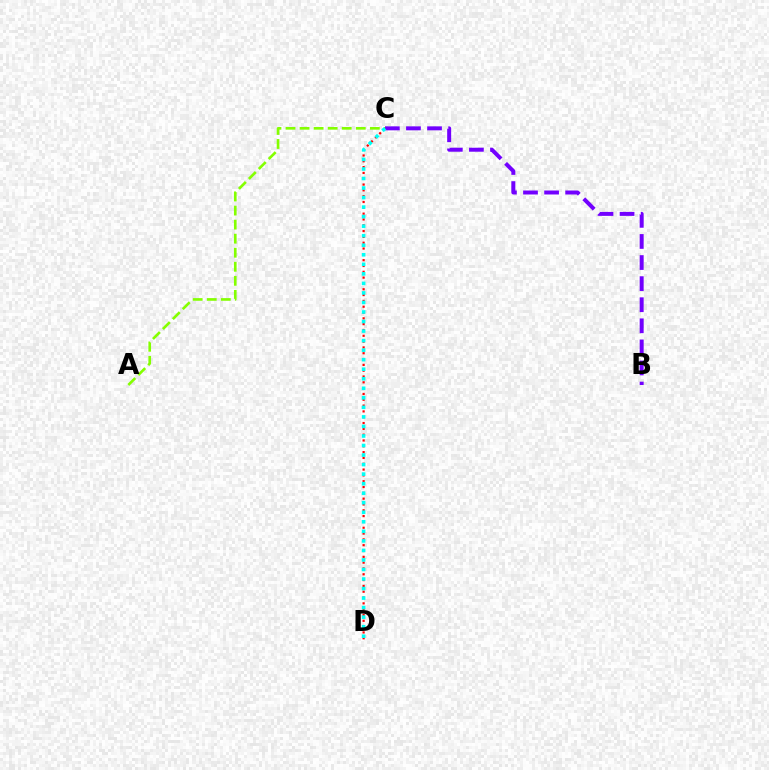{('C', 'D'): [{'color': '#ff0000', 'line_style': 'dotted', 'thickness': 1.58}, {'color': '#00fff6', 'line_style': 'dotted', 'thickness': 2.59}], ('A', 'C'): [{'color': '#84ff00', 'line_style': 'dashed', 'thickness': 1.91}], ('B', 'C'): [{'color': '#7200ff', 'line_style': 'dashed', 'thickness': 2.86}]}